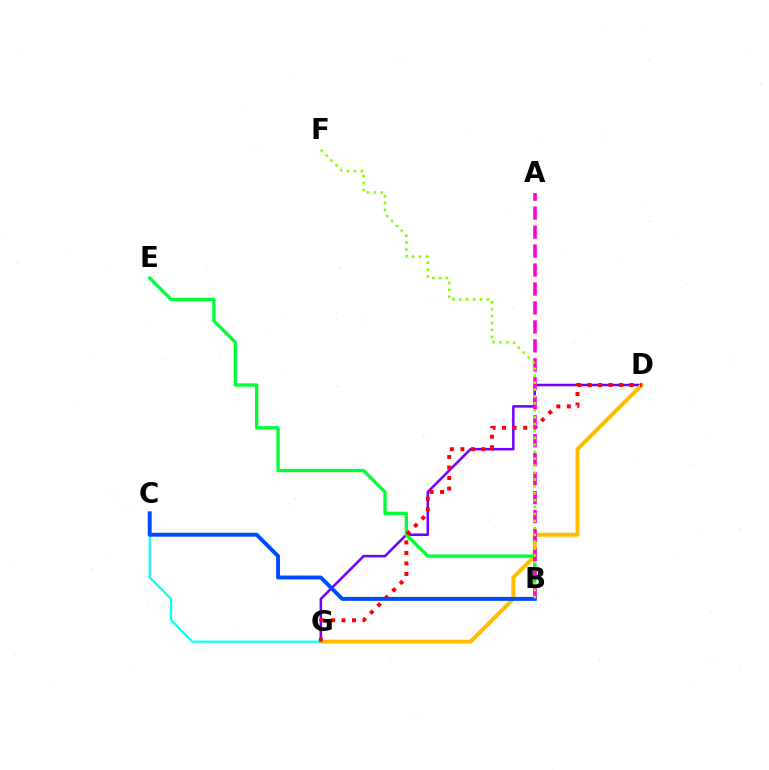{('D', 'G'): [{'color': '#7200ff', 'line_style': 'solid', 'thickness': 1.82}, {'color': '#ffbd00', 'line_style': 'solid', 'thickness': 2.84}, {'color': '#ff0000', 'line_style': 'dotted', 'thickness': 2.86}], ('B', 'E'): [{'color': '#00ff39', 'line_style': 'solid', 'thickness': 2.41}], ('C', 'G'): [{'color': '#00fff6', 'line_style': 'solid', 'thickness': 1.56}], ('A', 'B'): [{'color': '#ff00cf', 'line_style': 'dashed', 'thickness': 2.58}], ('B', 'C'): [{'color': '#004bff', 'line_style': 'solid', 'thickness': 2.83}], ('B', 'F'): [{'color': '#84ff00', 'line_style': 'dotted', 'thickness': 1.88}]}